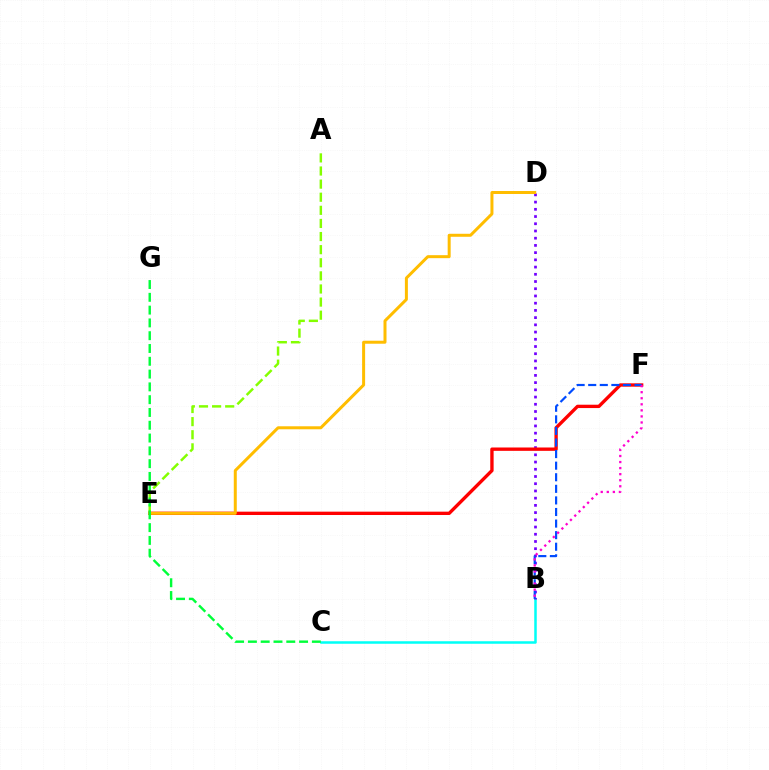{('B', 'C'): [{'color': '#00fff6', 'line_style': 'solid', 'thickness': 1.81}], ('B', 'D'): [{'color': '#7200ff', 'line_style': 'dotted', 'thickness': 1.96}], ('A', 'E'): [{'color': '#84ff00', 'line_style': 'dashed', 'thickness': 1.78}], ('E', 'F'): [{'color': '#ff0000', 'line_style': 'solid', 'thickness': 2.41}], ('D', 'E'): [{'color': '#ffbd00', 'line_style': 'solid', 'thickness': 2.16}], ('C', 'G'): [{'color': '#00ff39', 'line_style': 'dashed', 'thickness': 1.74}], ('B', 'F'): [{'color': '#004bff', 'line_style': 'dashed', 'thickness': 1.57}, {'color': '#ff00cf', 'line_style': 'dotted', 'thickness': 1.65}]}